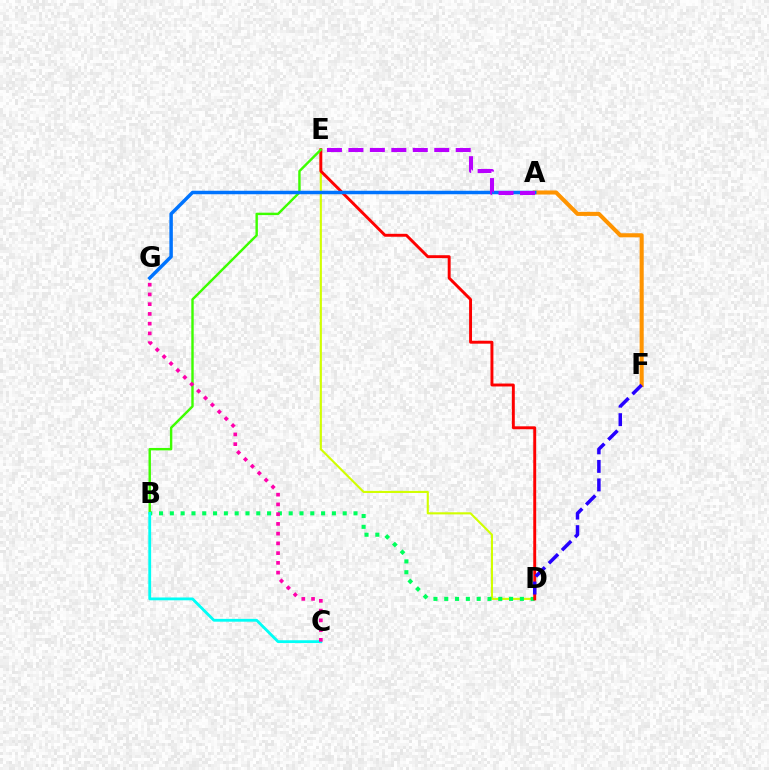{('A', 'F'): [{'color': '#ff9400', 'line_style': 'solid', 'thickness': 2.92}], ('D', 'E'): [{'color': '#d1ff00', 'line_style': 'solid', 'thickness': 1.53}, {'color': '#ff0000', 'line_style': 'solid', 'thickness': 2.1}], ('B', 'D'): [{'color': '#00ff5c', 'line_style': 'dotted', 'thickness': 2.94}], ('B', 'E'): [{'color': '#3dff00', 'line_style': 'solid', 'thickness': 1.74}], ('D', 'F'): [{'color': '#2500ff', 'line_style': 'dashed', 'thickness': 2.52}], ('B', 'C'): [{'color': '#00fff6', 'line_style': 'solid', 'thickness': 2.03}], ('A', 'G'): [{'color': '#0074ff', 'line_style': 'solid', 'thickness': 2.5}], ('A', 'E'): [{'color': '#b900ff', 'line_style': 'dashed', 'thickness': 2.92}], ('C', 'G'): [{'color': '#ff00ac', 'line_style': 'dotted', 'thickness': 2.65}]}